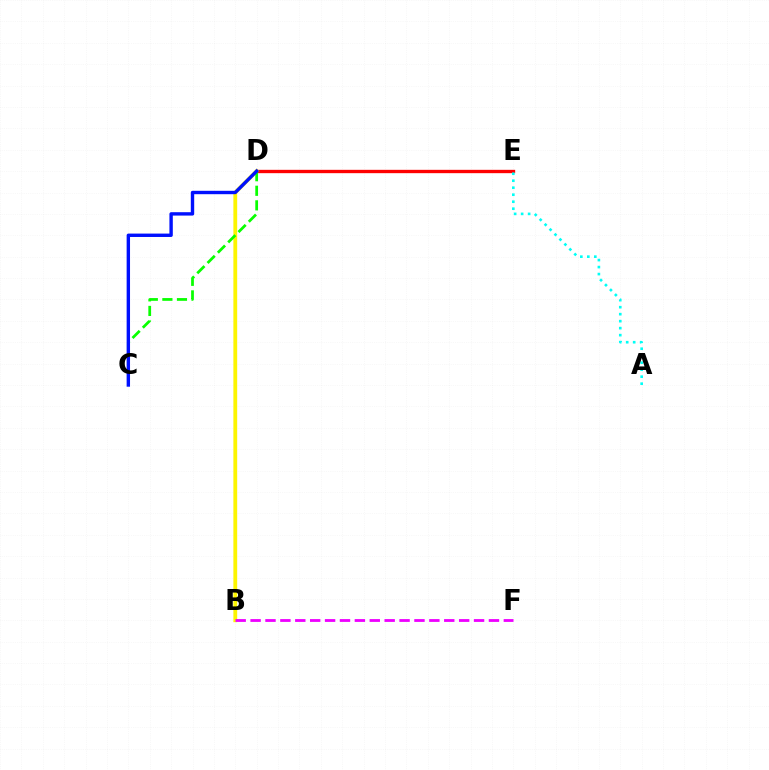{('D', 'E'): [{'color': '#ff0000', 'line_style': 'solid', 'thickness': 2.41}], ('B', 'D'): [{'color': '#fcf500', 'line_style': 'solid', 'thickness': 2.74}], ('C', 'D'): [{'color': '#08ff00', 'line_style': 'dashed', 'thickness': 1.98}, {'color': '#0010ff', 'line_style': 'solid', 'thickness': 2.44}], ('B', 'F'): [{'color': '#ee00ff', 'line_style': 'dashed', 'thickness': 2.02}], ('A', 'E'): [{'color': '#00fff6', 'line_style': 'dotted', 'thickness': 1.9}]}